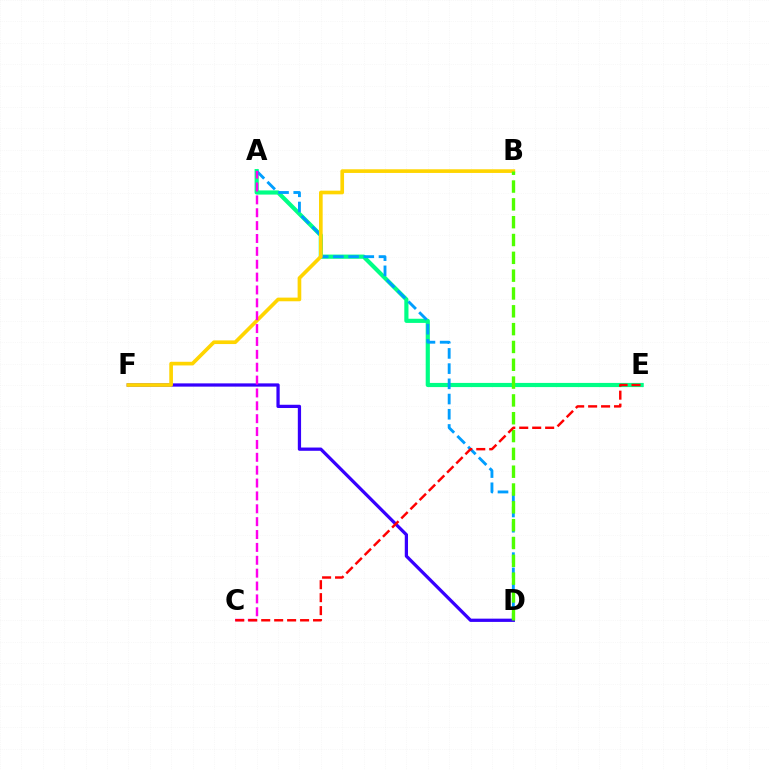{('A', 'E'): [{'color': '#00ff86', 'line_style': 'solid', 'thickness': 3.0}], ('A', 'D'): [{'color': '#009eff', 'line_style': 'dashed', 'thickness': 2.07}], ('D', 'F'): [{'color': '#3700ff', 'line_style': 'solid', 'thickness': 2.34}], ('B', 'F'): [{'color': '#ffd500', 'line_style': 'solid', 'thickness': 2.64}], ('B', 'D'): [{'color': '#4fff00', 'line_style': 'dashed', 'thickness': 2.42}], ('A', 'C'): [{'color': '#ff00ed', 'line_style': 'dashed', 'thickness': 1.75}], ('C', 'E'): [{'color': '#ff0000', 'line_style': 'dashed', 'thickness': 1.76}]}